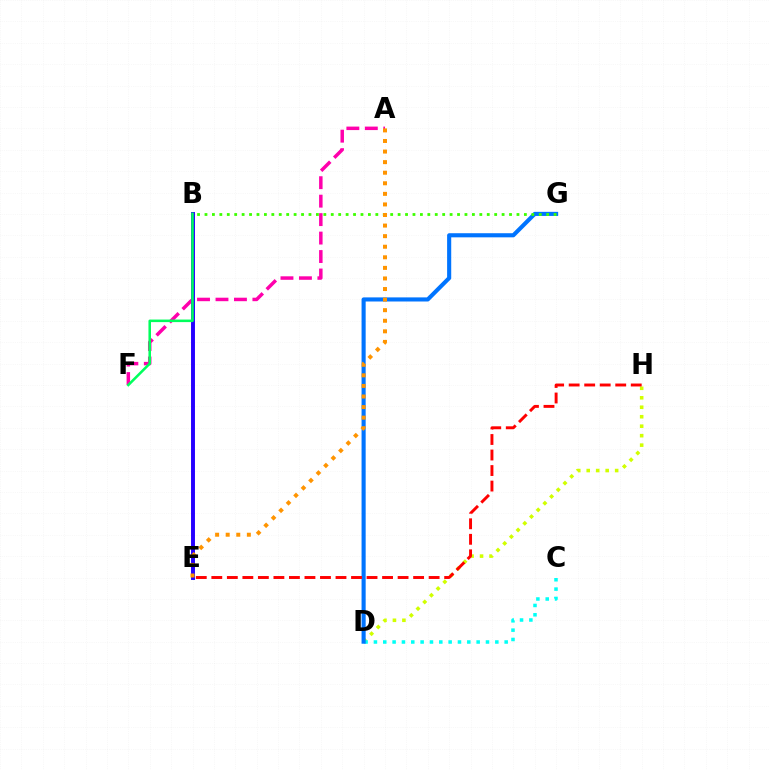{('B', 'E'): [{'color': '#b900ff', 'line_style': 'solid', 'thickness': 1.58}, {'color': '#2500ff', 'line_style': 'solid', 'thickness': 2.83}], ('A', 'F'): [{'color': '#ff00ac', 'line_style': 'dashed', 'thickness': 2.51}], ('D', 'H'): [{'color': '#d1ff00', 'line_style': 'dotted', 'thickness': 2.57}], ('C', 'D'): [{'color': '#00fff6', 'line_style': 'dotted', 'thickness': 2.54}], ('B', 'F'): [{'color': '#00ff5c', 'line_style': 'solid', 'thickness': 1.84}], ('D', 'G'): [{'color': '#0074ff', 'line_style': 'solid', 'thickness': 2.96}], ('B', 'G'): [{'color': '#3dff00', 'line_style': 'dotted', 'thickness': 2.02}], ('A', 'E'): [{'color': '#ff9400', 'line_style': 'dotted', 'thickness': 2.87}], ('E', 'H'): [{'color': '#ff0000', 'line_style': 'dashed', 'thickness': 2.11}]}